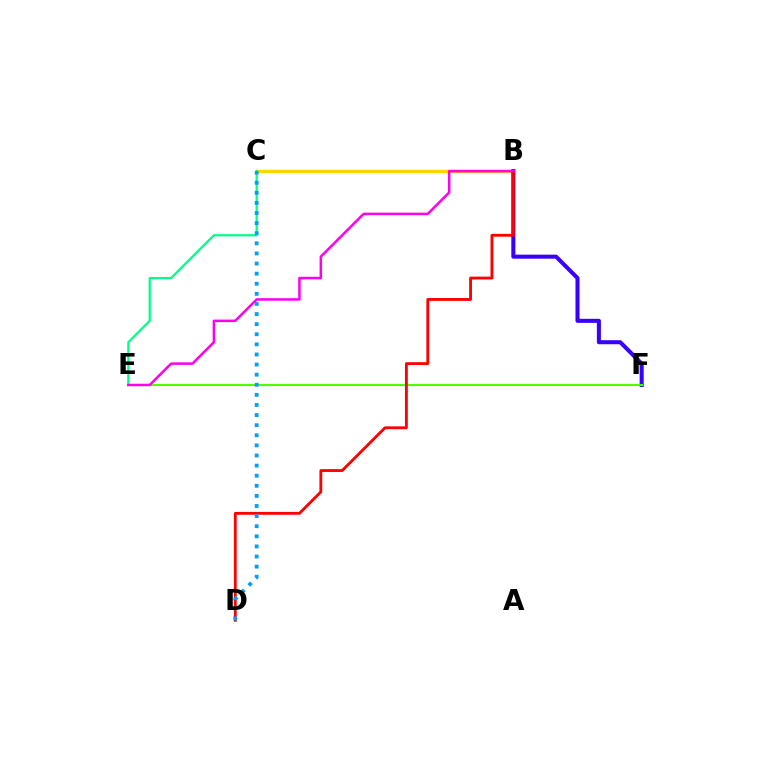{('B', 'C'): [{'color': '#ffd500', 'line_style': 'solid', 'thickness': 2.46}], ('B', 'F'): [{'color': '#3700ff', 'line_style': 'solid', 'thickness': 2.91}], ('C', 'E'): [{'color': '#00ff86', 'line_style': 'solid', 'thickness': 1.6}], ('E', 'F'): [{'color': '#4fff00', 'line_style': 'solid', 'thickness': 1.53}], ('B', 'D'): [{'color': '#ff0000', 'line_style': 'solid', 'thickness': 2.05}], ('B', 'E'): [{'color': '#ff00ed', 'line_style': 'solid', 'thickness': 1.81}], ('C', 'D'): [{'color': '#009eff', 'line_style': 'dotted', 'thickness': 2.74}]}